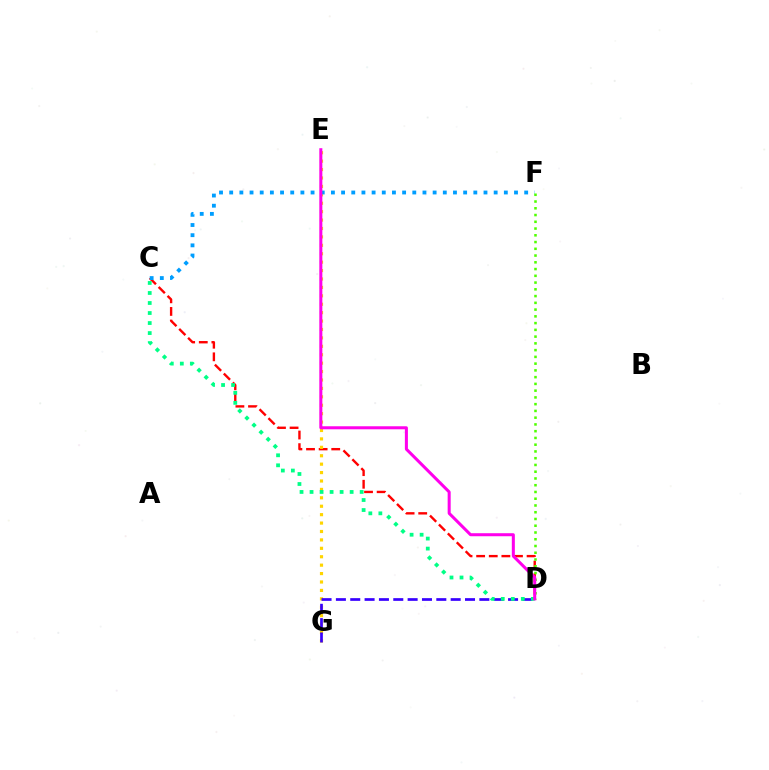{('C', 'D'): [{'color': '#ff0000', 'line_style': 'dashed', 'thickness': 1.71}, {'color': '#00ff86', 'line_style': 'dotted', 'thickness': 2.72}], ('E', 'G'): [{'color': '#ffd500', 'line_style': 'dotted', 'thickness': 2.29}], ('C', 'F'): [{'color': '#009eff', 'line_style': 'dotted', 'thickness': 2.76}], ('D', 'F'): [{'color': '#4fff00', 'line_style': 'dotted', 'thickness': 1.84}], ('D', 'G'): [{'color': '#3700ff', 'line_style': 'dashed', 'thickness': 1.95}], ('D', 'E'): [{'color': '#ff00ed', 'line_style': 'solid', 'thickness': 2.18}]}